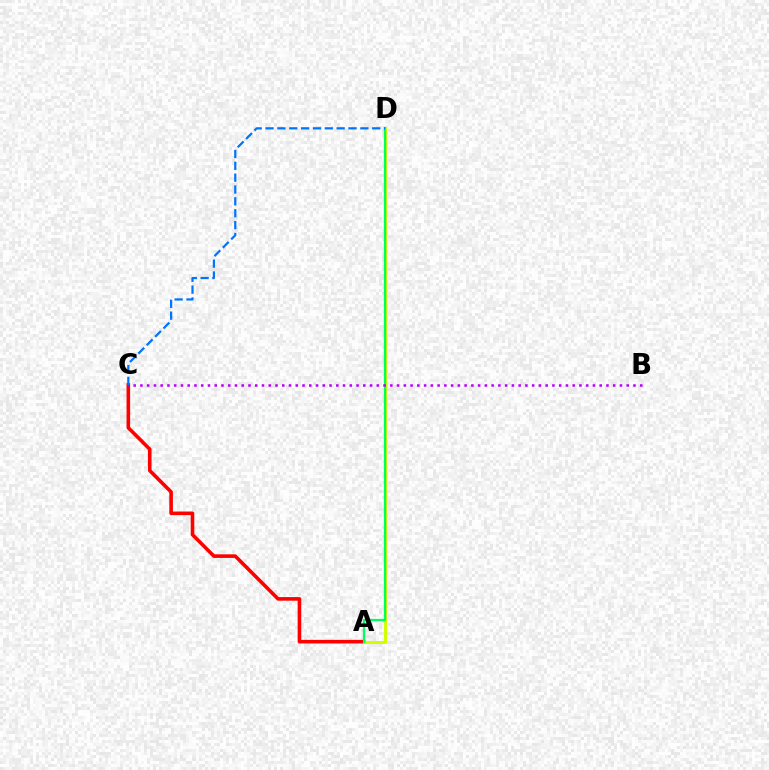{('A', 'C'): [{'color': '#ff0000', 'line_style': 'solid', 'thickness': 2.59}], ('A', 'D'): [{'color': '#d1ff00', 'line_style': 'solid', 'thickness': 2.14}, {'color': '#00ff5c', 'line_style': 'solid', 'thickness': 1.62}], ('B', 'C'): [{'color': '#b900ff', 'line_style': 'dotted', 'thickness': 1.84}], ('C', 'D'): [{'color': '#0074ff', 'line_style': 'dashed', 'thickness': 1.61}]}